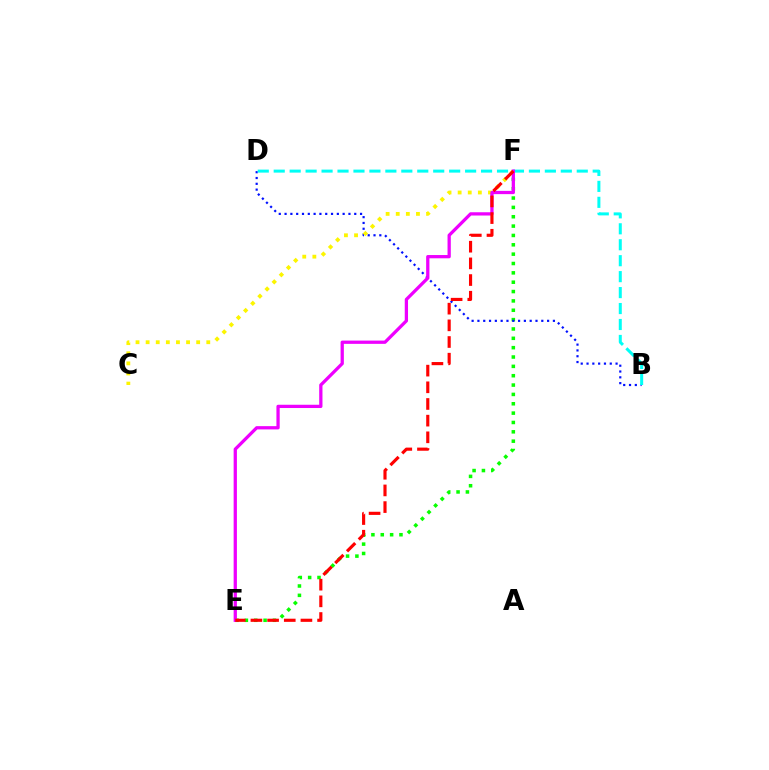{('E', 'F'): [{'color': '#08ff00', 'line_style': 'dotted', 'thickness': 2.54}, {'color': '#ee00ff', 'line_style': 'solid', 'thickness': 2.35}, {'color': '#ff0000', 'line_style': 'dashed', 'thickness': 2.26}], ('B', 'D'): [{'color': '#0010ff', 'line_style': 'dotted', 'thickness': 1.58}, {'color': '#00fff6', 'line_style': 'dashed', 'thickness': 2.17}], ('C', 'F'): [{'color': '#fcf500', 'line_style': 'dotted', 'thickness': 2.75}]}